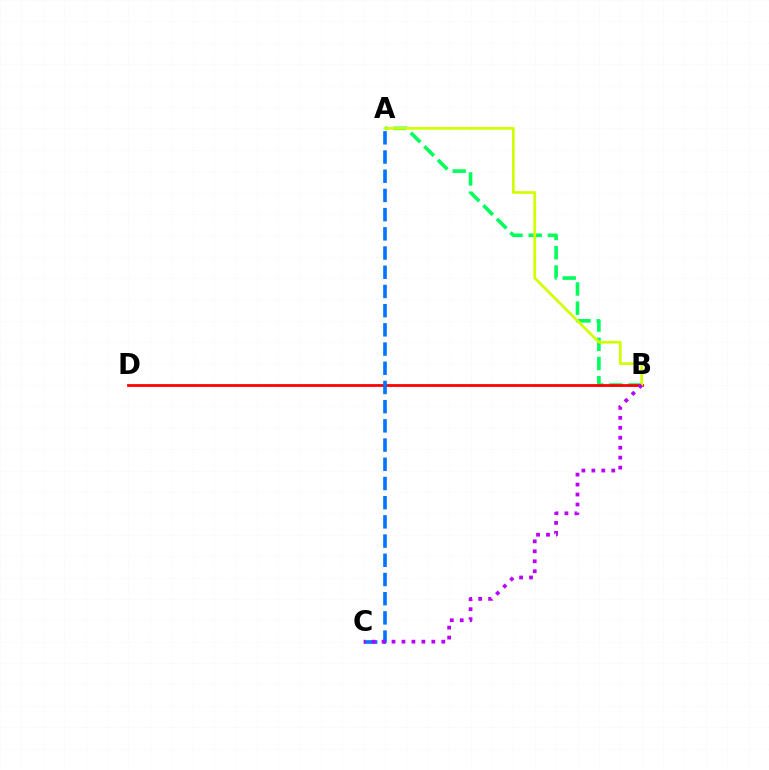{('A', 'B'): [{'color': '#00ff5c', 'line_style': 'dashed', 'thickness': 2.61}, {'color': '#d1ff00', 'line_style': 'solid', 'thickness': 1.96}], ('B', 'D'): [{'color': '#ff0000', 'line_style': 'solid', 'thickness': 2.0}], ('A', 'C'): [{'color': '#0074ff', 'line_style': 'dashed', 'thickness': 2.61}], ('B', 'C'): [{'color': '#b900ff', 'line_style': 'dotted', 'thickness': 2.71}]}